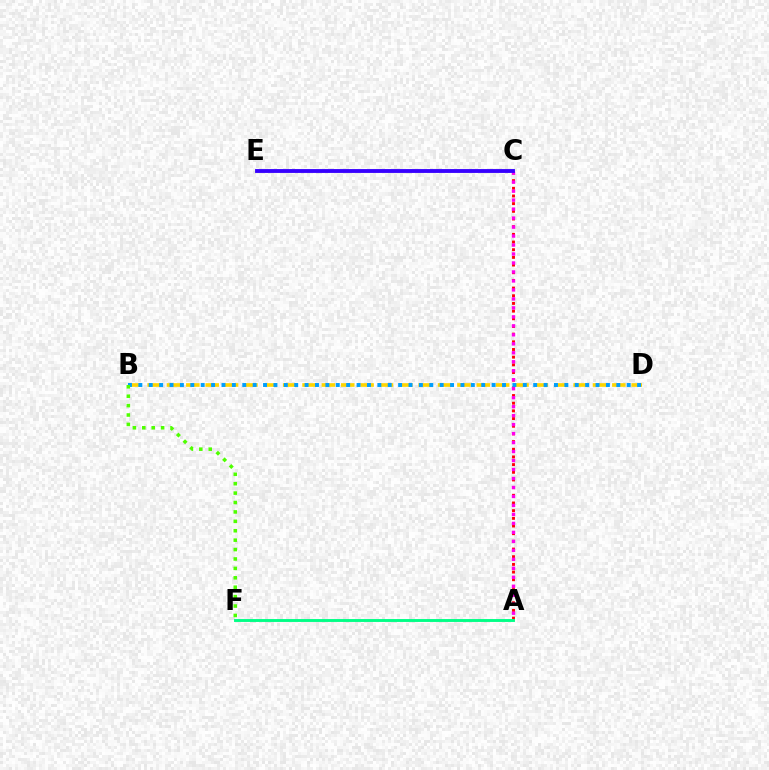{('A', 'C'): [{'color': '#ff0000', 'line_style': 'dotted', 'thickness': 2.09}, {'color': '#ff00ed', 'line_style': 'dotted', 'thickness': 2.44}], ('C', 'E'): [{'color': '#3700ff', 'line_style': 'solid', 'thickness': 2.77}], ('A', 'F'): [{'color': '#00ff86', 'line_style': 'solid', 'thickness': 2.09}], ('B', 'D'): [{'color': '#ffd500', 'line_style': 'dashed', 'thickness': 2.63}, {'color': '#009eff', 'line_style': 'dotted', 'thickness': 2.82}], ('B', 'F'): [{'color': '#4fff00', 'line_style': 'dotted', 'thickness': 2.56}]}